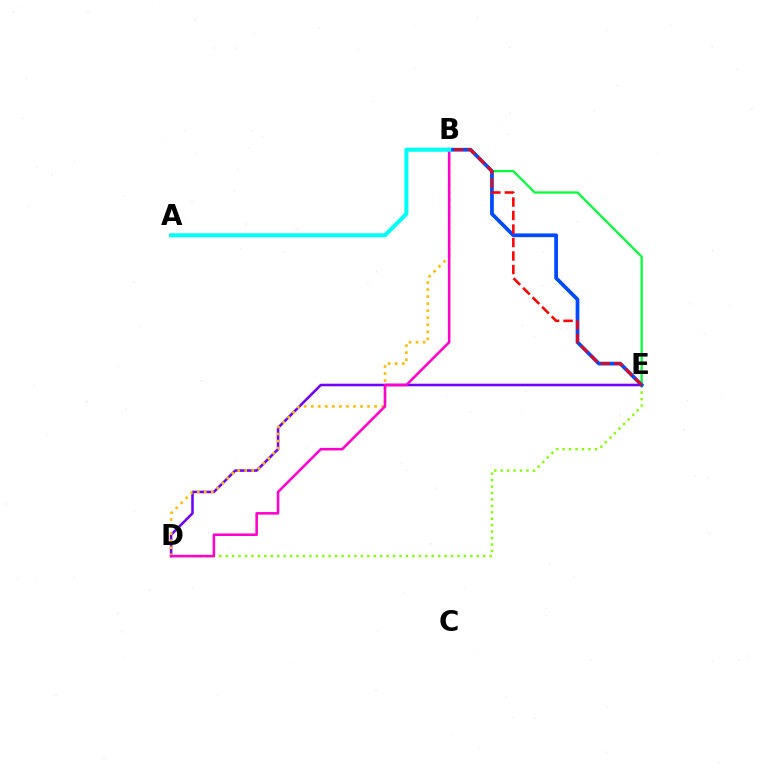{('D', 'E'): [{'color': '#84ff00', 'line_style': 'dotted', 'thickness': 1.75}, {'color': '#7200ff', 'line_style': 'solid', 'thickness': 1.84}], ('B', 'E'): [{'color': '#00ff39', 'line_style': 'solid', 'thickness': 1.63}, {'color': '#004bff', 'line_style': 'solid', 'thickness': 2.69}, {'color': '#ff0000', 'line_style': 'dashed', 'thickness': 1.83}], ('B', 'D'): [{'color': '#ffbd00', 'line_style': 'dotted', 'thickness': 1.91}, {'color': '#ff00cf', 'line_style': 'solid', 'thickness': 1.84}], ('A', 'B'): [{'color': '#00fff6', 'line_style': 'solid', 'thickness': 2.92}]}